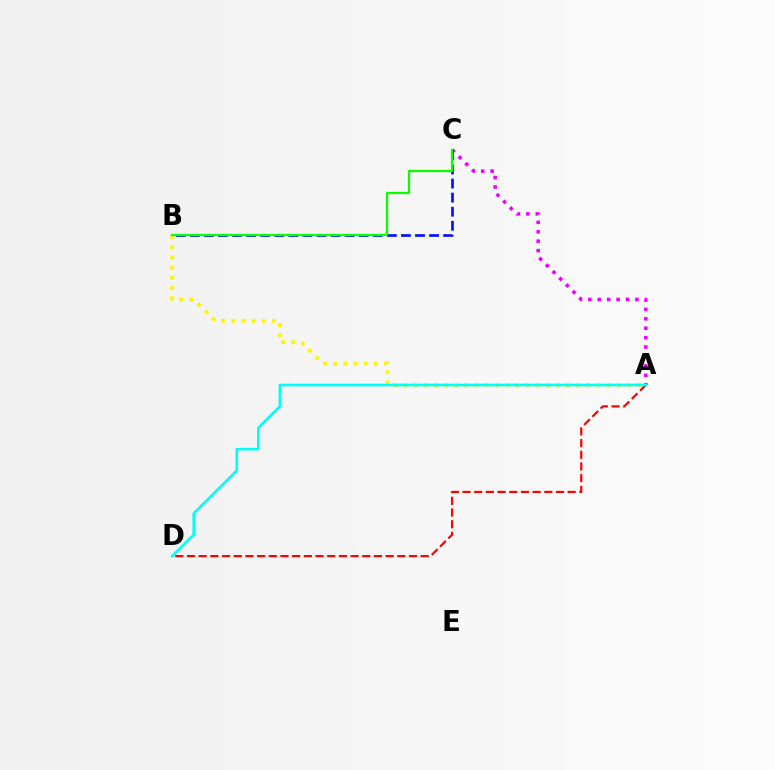{('A', 'C'): [{'color': '#ee00ff', 'line_style': 'dotted', 'thickness': 2.56}], ('A', 'B'): [{'color': '#fcf500', 'line_style': 'dotted', 'thickness': 2.76}], ('A', 'D'): [{'color': '#ff0000', 'line_style': 'dashed', 'thickness': 1.59}, {'color': '#00fff6', 'line_style': 'solid', 'thickness': 1.89}], ('B', 'C'): [{'color': '#0010ff', 'line_style': 'dashed', 'thickness': 1.91}, {'color': '#08ff00', 'line_style': 'solid', 'thickness': 1.61}]}